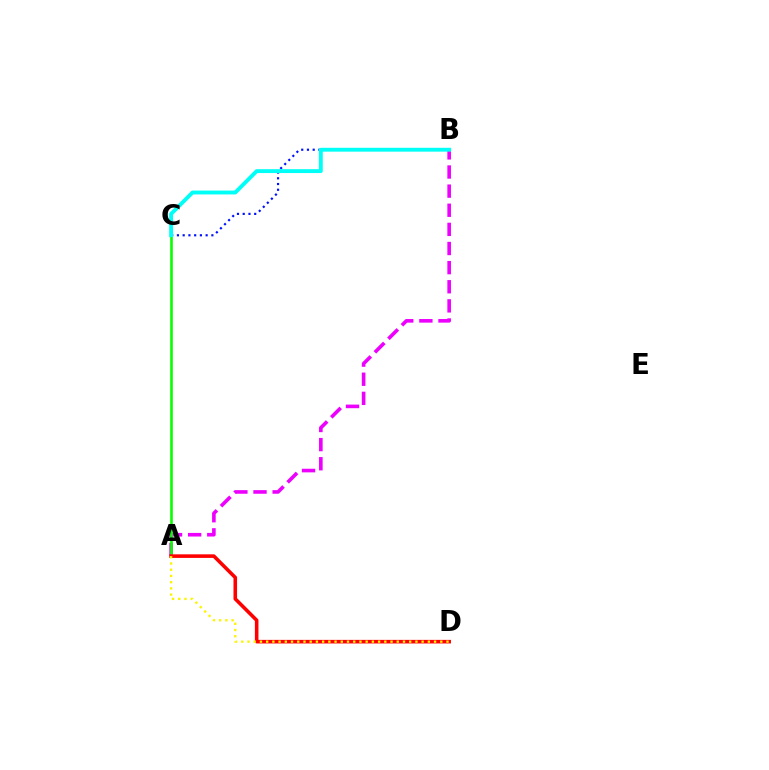{('B', 'C'): [{'color': '#0010ff', 'line_style': 'dotted', 'thickness': 1.56}, {'color': '#00fff6', 'line_style': 'solid', 'thickness': 2.78}], ('A', 'B'): [{'color': '#ee00ff', 'line_style': 'dashed', 'thickness': 2.6}], ('A', 'C'): [{'color': '#08ff00', 'line_style': 'solid', 'thickness': 1.89}], ('A', 'D'): [{'color': '#ff0000', 'line_style': 'solid', 'thickness': 2.58}, {'color': '#fcf500', 'line_style': 'dotted', 'thickness': 1.69}]}